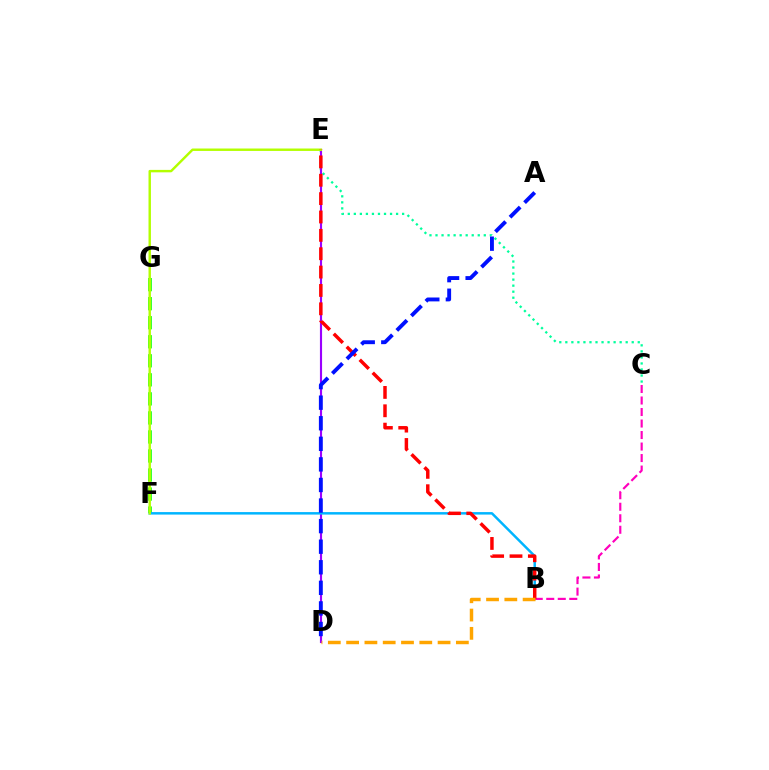{('C', 'E'): [{'color': '#00ff9d', 'line_style': 'dotted', 'thickness': 1.64}], ('F', 'G'): [{'color': '#08ff00', 'line_style': 'dashed', 'thickness': 2.59}], ('D', 'E'): [{'color': '#9b00ff', 'line_style': 'solid', 'thickness': 1.54}], ('B', 'F'): [{'color': '#00b5ff', 'line_style': 'solid', 'thickness': 1.79}], ('B', 'C'): [{'color': '#ff00bd', 'line_style': 'dashed', 'thickness': 1.56}], ('E', 'F'): [{'color': '#b3ff00', 'line_style': 'solid', 'thickness': 1.75}], ('B', 'E'): [{'color': '#ff0000', 'line_style': 'dashed', 'thickness': 2.49}], ('A', 'D'): [{'color': '#0010ff', 'line_style': 'dashed', 'thickness': 2.79}], ('B', 'D'): [{'color': '#ffa500', 'line_style': 'dashed', 'thickness': 2.48}]}